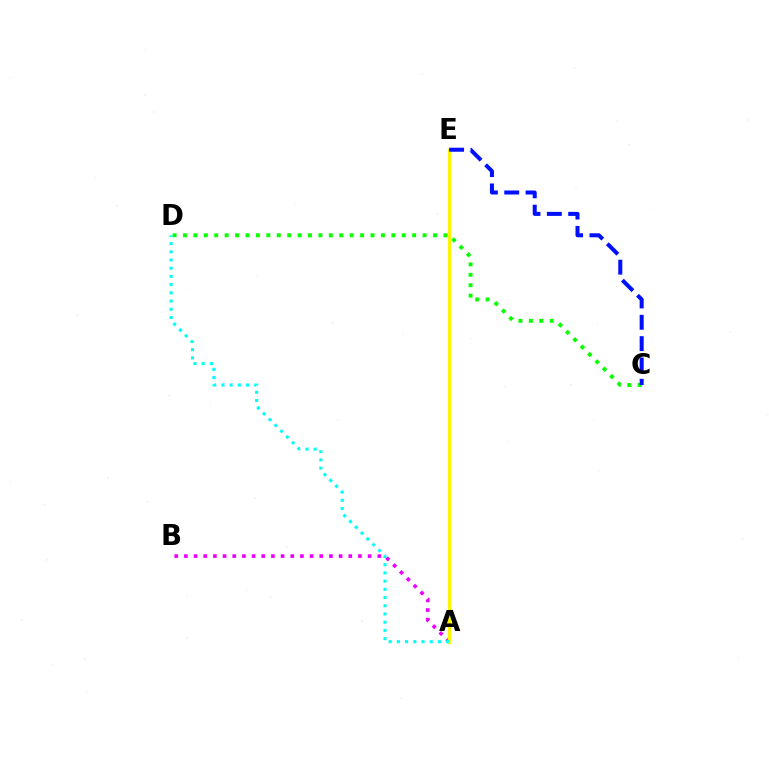{('C', 'D'): [{'color': '#08ff00', 'line_style': 'dotted', 'thickness': 2.83}], ('A', 'E'): [{'color': '#ff0000', 'line_style': 'solid', 'thickness': 1.88}, {'color': '#fcf500', 'line_style': 'solid', 'thickness': 2.43}], ('A', 'B'): [{'color': '#ee00ff', 'line_style': 'dotted', 'thickness': 2.63}], ('C', 'E'): [{'color': '#0010ff', 'line_style': 'dashed', 'thickness': 2.9}], ('A', 'D'): [{'color': '#00fff6', 'line_style': 'dotted', 'thickness': 2.23}]}